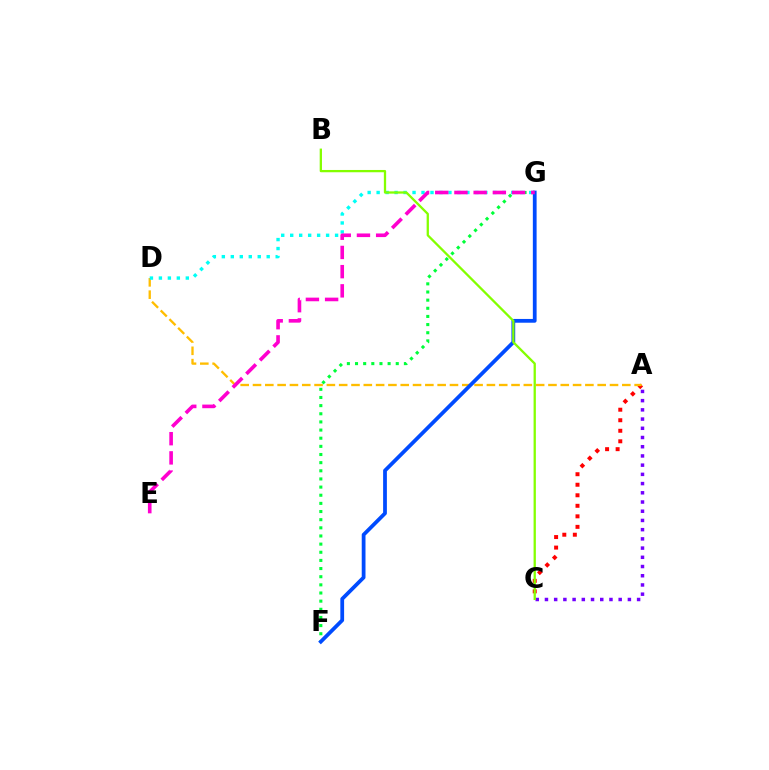{('A', 'C'): [{'color': '#ff0000', 'line_style': 'dotted', 'thickness': 2.86}, {'color': '#7200ff', 'line_style': 'dotted', 'thickness': 2.5}], ('A', 'D'): [{'color': '#ffbd00', 'line_style': 'dashed', 'thickness': 1.67}], ('F', 'G'): [{'color': '#00ff39', 'line_style': 'dotted', 'thickness': 2.21}, {'color': '#004bff', 'line_style': 'solid', 'thickness': 2.71}], ('D', 'G'): [{'color': '#00fff6', 'line_style': 'dotted', 'thickness': 2.44}], ('E', 'G'): [{'color': '#ff00cf', 'line_style': 'dashed', 'thickness': 2.61}], ('B', 'C'): [{'color': '#84ff00', 'line_style': 'solid', 'thickness': 1.65}]}